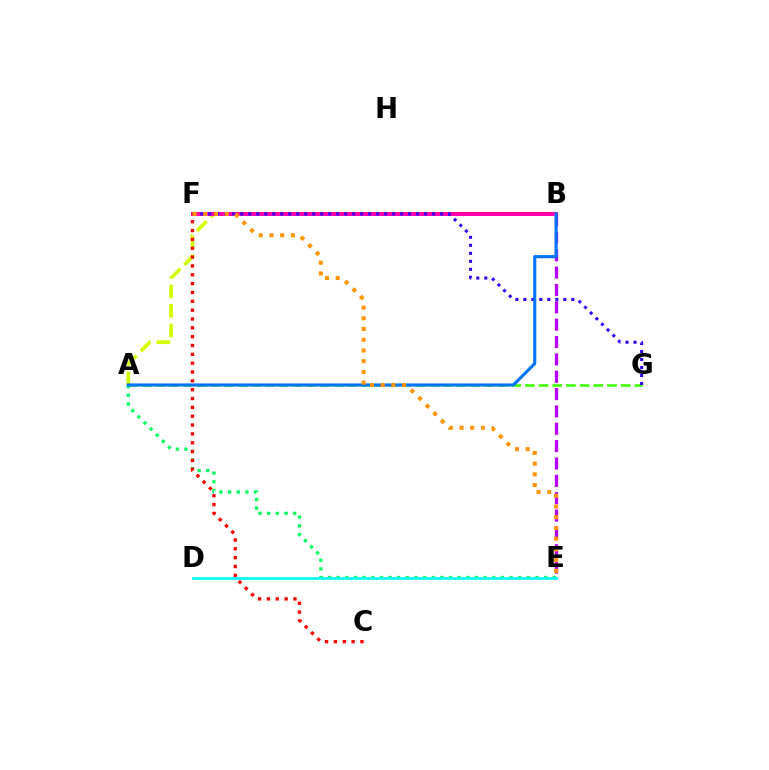{('A', 'G'): [{'color': '#3dff00', 'line_style': 'dashed', 'thickness': 1.86}], ('A', 'B'): [{'color': '#d1ff00', 'line_style': 'dashed', 'thickness': 2.65}, {'color': '#0074ff', 'line_style': 'solid', 'thickness': 2.26}], ('B', 'F'): [{'color': '#ff00ac', 'line_style': 'solid', 'thickness': 2.87}], ('A', 'E'): [{'color': '#00ff5c', 'line_style': 'dotted', 'thickness': 2.35}], ('D', 'E'): [{'color': '#00fff6', 'line_style': 'solid', 'thickness': 1.95}], ('F', 'G'): [{'color': '#2500ff', 'line_style': 'dotted', 'thickness': 2.17}], ('B', 'E'): [{'color': '#b900ff', 'line_style': 'dashed', 'thickness': 2.36}], ('C', 'F'): [{'color': '#ff0000', 'line_style': 'dotted', 'thickness': 2.4}], ('E', 'F'): [{'color': '#ff9400', 'line_style': 'dotted', 'thickness': 2.91}]}